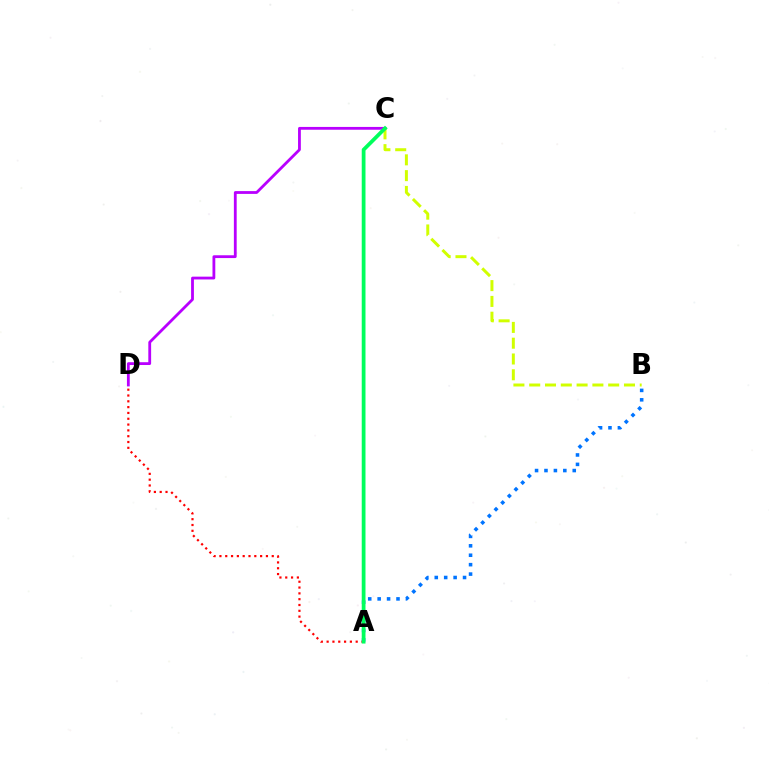{('A', 'D'): [{'color': '#ff0000', 'line_style': 'dotted', 'thickness': 1.58}], ('C', 'D'): [{'color': '#b900ff', 'line_style': 'solid', 'thickness': 2.02}], ('B', 'C'): [{'color': '#d1ff00', 'line_style': 'dashed', 'thickness': 2.15}], ('A', 'B'): [{'color': '#0074ff', 'line_style': 'dotted', 'thickness': 2.56}], ('A', 'C'): [{'color': '#00ff5c', 'line_style': 'solid', 'thickness': 2.71}]}